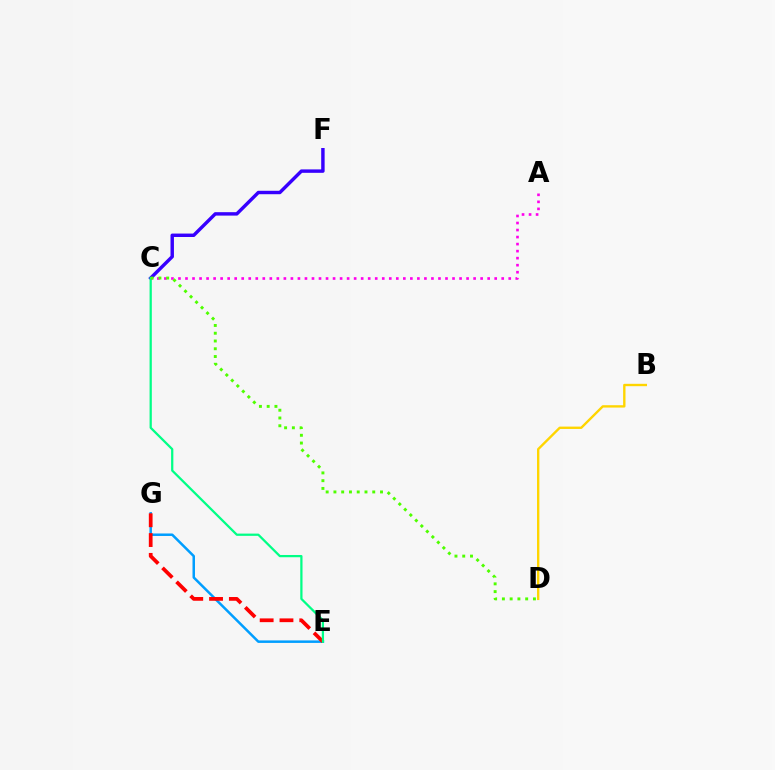{('E', 'G'): [{'color': '#009eff', 'line_style': 'solid', 'thickness': 1.8}, {'color': '#ff0000', 'line_style': 'dashed', 'thickness': 2.69}], ('C', 'F'): [{'color': '#3700ff', 'line_style': 'solid', 'thickness': 2.47}], ('B', 'D'): [{'color': '#ffd500', 'line_style': 'solid', 'thickness': 1.7}], ('C', 'E'): [{'color': '#00ff86', 'line_style': 'solid', 'thickness': 1.62}], ('A', 'C'): [{'color': '#ff00ed', 'line_style': 'dotted', 'thickness': 1.91}], ('C', 'D'): [{'color': '#4fff00', 'line_style': 'dotted', 'thickness': 2.11}]}